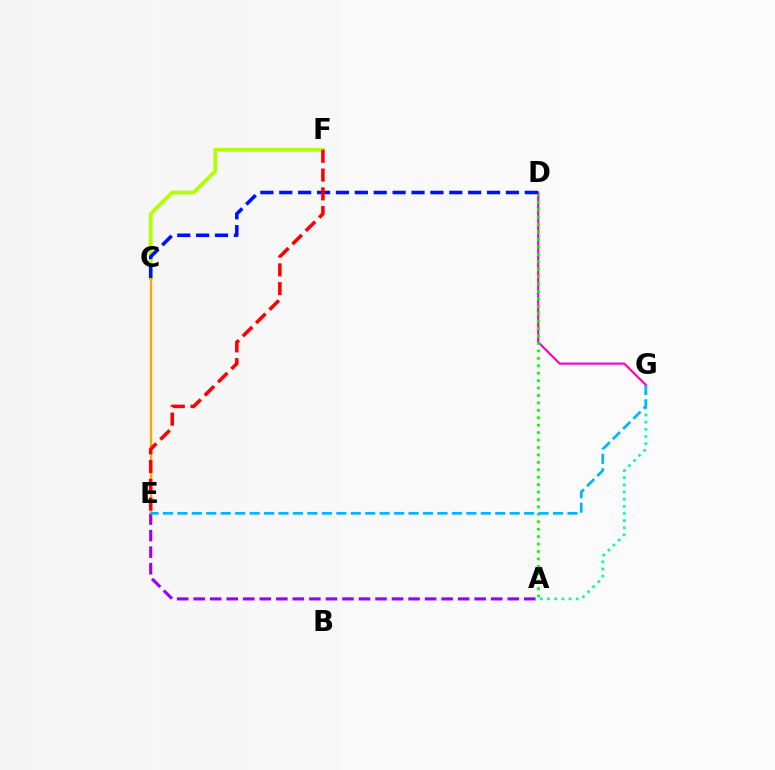{('D', 'G'): [{'color': '#ff00bd', 'line_style': 'solid', 'thickness': 1.56}], ('A', 'D'): [{'color': '#08ff00', 'line_style': 'dotted', 'thickness': 2.02}], ('C', 'F'): [{'color': '#b3ff00', 'line_style': 'solid', 'thickness': 2.74}], ('A', 'E'): [{'color': '#9b00ff', 'line_style': 'dashed', 'thickness': 2.25}], ('C', 'E'): [{'color': '#ffa500', 'line_style': 'solid', 'thickness': 1.66}], ('A', 'G'): [{'color': '#00ff9d', 'line_style': 'dotted', 'thickness': 1.95}], ('C', 'D'): [{'color': '#0010ff', 'line_style': 'dashed', 'thickness': 2.57}], ('E', 'F'): [{'color': '#ff0000', 'line_style': 'dashed', 'thickness': 2.55}], ('E', 'G'): [{'color': '#00b5ff', 'line_style': 'dashed', 'thickness': 1.96}]}